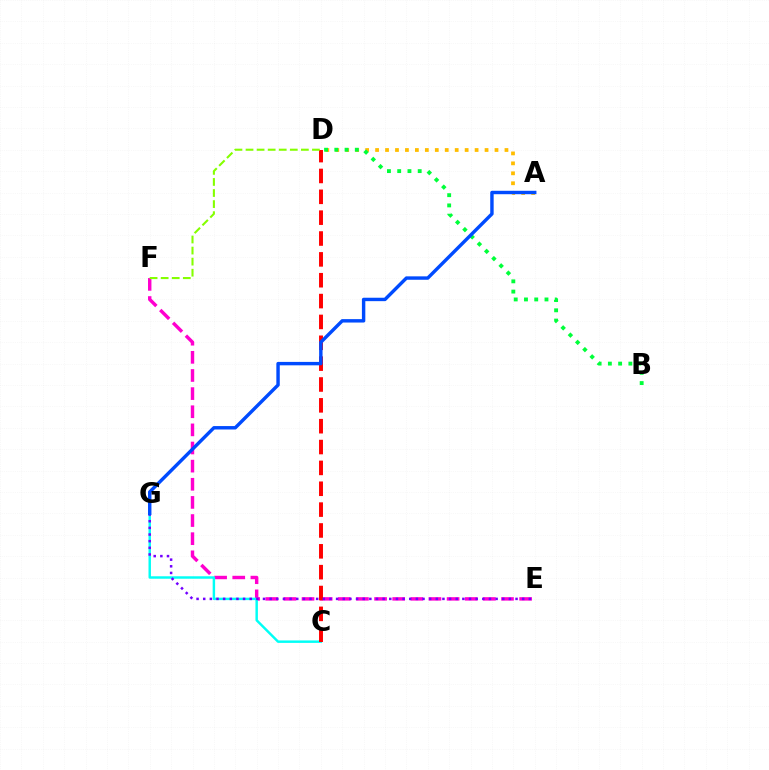{('E', 'F'): [{'color': '#ff00cf', 'line_style': 'dashed', 'thickness': 2.46}], ('C', 'G'): [{'color': '#00fff6', 'line_style': 'solid', 'thickness': 1.77}], ('C', 'D'): [{'color': '#ff0000', 'line_style': 'dashed', 'thickness': 2.83}], ('D', 'F'): [{'color': '#84ff00', 'line_style': 'dashed', 'thickness': 1.5}], ('E', 'G'): [{'color': '#7200ff', 'line_style': 'dotted', 'thickness': 1.81}], ('A', 'D'): [{'color': '#ffbd00', 'line_style': 'dotted', 'thickness': 2.7}], ('B', 'D'): [{'color': '#00ff39', 'line_style': 'dotted', 'thickness': 2.78}], ('A', 'G'): [{'color': '#004bff', 'line_style': 'solid', 'thickness': 2.46}]}